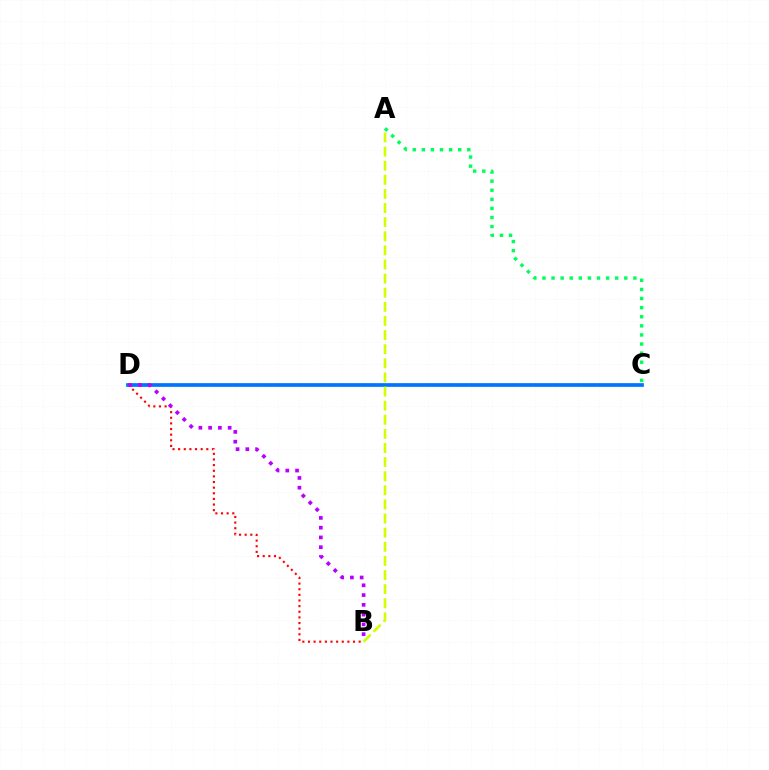{('B', 'D'): [{'color': '#ff0000', 'line_style': 'dotted', 'thickness': 1.53}, {'color': '#b900ff', 'line_style': 'dotted', 'thickness': 2.65}], ('A', 'C'): [{'color': '#00ff5c', 'line_style': 'dotted', 'thickness': 2.47}], ('C', 'D'): [{'color': '#0074ff', 'line_style': 'solid', 'thickness': 2.67}], ('A', 'B'): [{'color': '#d1ff00', 'line_style': 'dashed', 'thickness': 1.92}]}